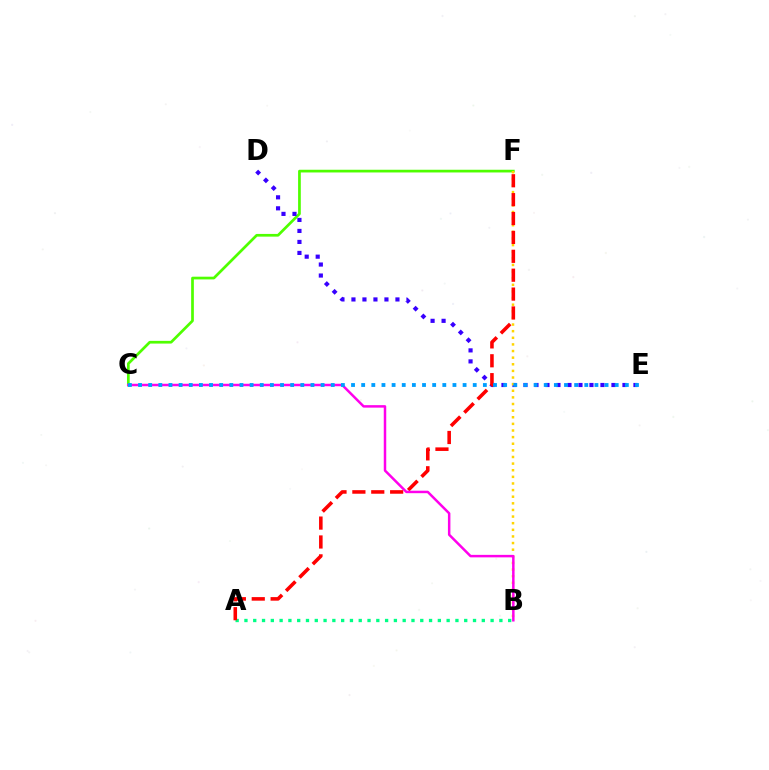{('C', 'F'): [{'color': '#4fff00', 'line_style': 'solid', 'thickness': 1.95}], ('A', 'B'): [{'color': '#00ff86', 'line_style': 'dotted', 'thickness': 2.39}], ('D', 'E'): [{'color': '#3700ff', 'line_style': 'dotted', 'thickness': 2.99}], ('B', 'F'): [{'color': '#ffd500', 'line_style': 'dotted', 'thickness': 1.8}], ('A', 'F'): [{'color': '#ff0000', 'line_style': 'dashed', 'thickness': 2.57}], ('B', 'C'): [{'color': '#ff00ed', 'line_style': 'solid', 'thickness': 1.79}], ('C', 'E'): [{'color': '#009eff', 'line_style': 'dotted', 'thickness': 2.76}]}